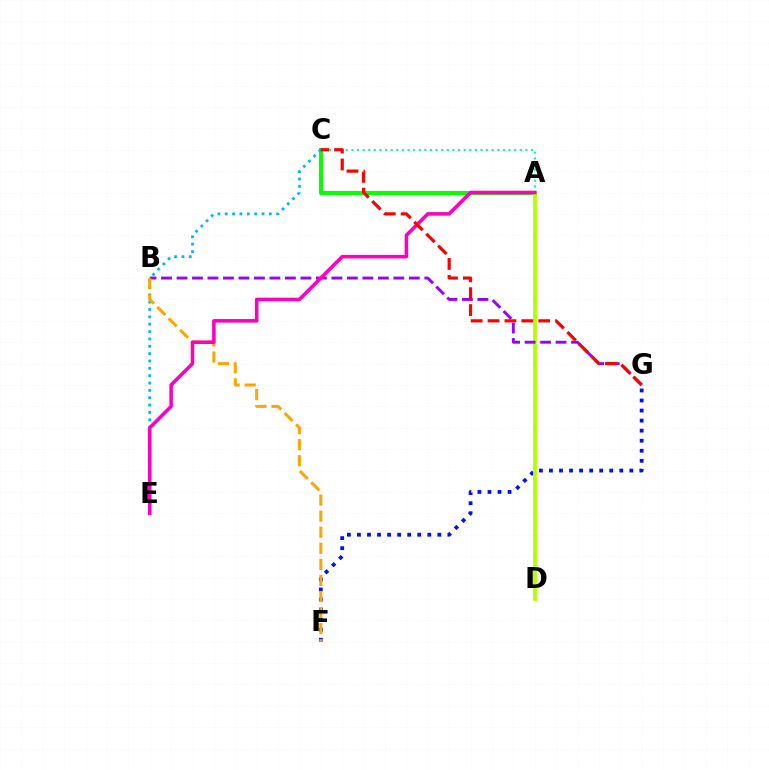{('A', 'C'): [{'color': '#08ff00', 'line_style': 'solid', 'thickness': 2.89}, {'color': '#00ff9d', 'line_style': 'dotted', 'thickness': 1.53}], ('F', 'G'): [{'color': '#0010ff', 'line_style': 'dotted', 'thickness': 2.73}], ('C', 'E'): [{'color': '#00b5ff', 'line_style': 'dotted', 'thickness': 2.0}], ('A', 'D'): [{'color': '#b3ff00', 'line_style': 'solid', 'thickness': 2.72}], ('B', 'G'): [{'color': '#9b00ff', 'line_style': 'dashed', 'thickness': 2.1}], ('B', 'F'): [{'color': '#ffa500', 'line_style': 'dashed', 'thickness': 2.18}], ('A', 'E'): [{'color': '#ff00bd', 'line_style': 'solid', 'thickness': 2.57}], ('C', 'G'): [{'color': '#ff0000', 'line_style': 'dashed', 'thickness': 2.29}]}